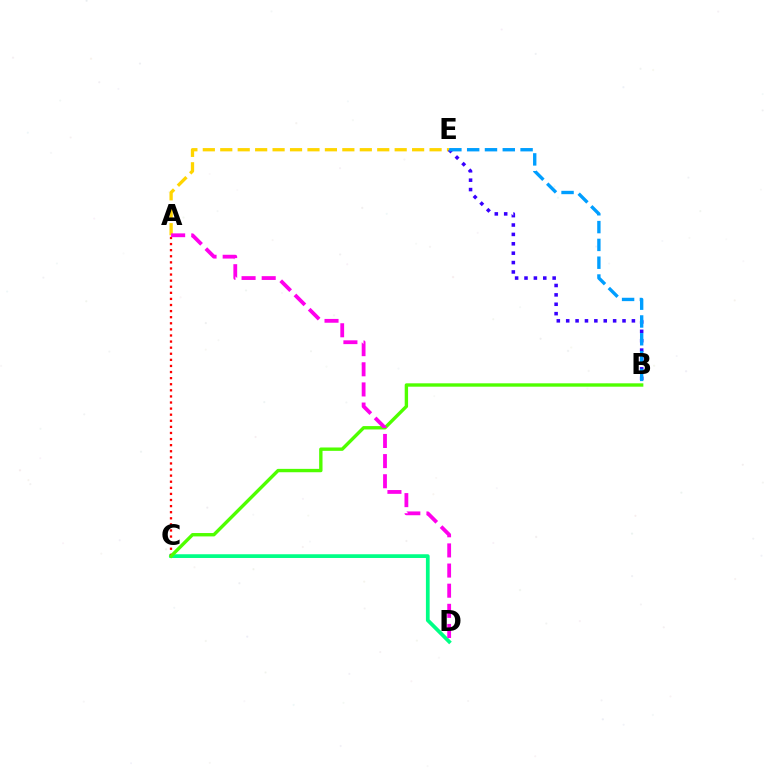{('A', 'E'): [{'color': '#ffd500', 'line_style': 'dashed', 'thickness': 2.37}], ('C', 'D'): [{'color': '#00ff86', 'line_style': 'solid', 'thickness': 2.69}], ('A', 'C'): [{'color': '#ff0000', 'line_style': 'dotted', 'thickness': 1.66}], ('B', 'C'): [{'color': '#4fff00', 'line_style': 'solid', 'thickness': 2.43}], ('B', 'E'): [{'color': '#3700ff', 'line_style': 'dotted', 'thickness': 2.55}, {'color': '#009eff', 'line_style': 'dashed', 'thickness': 2.42}], ('A', 'D'): [{'color': '#ff00ed', 'line_style': 'dashed', 'thickness': 2.74}]}